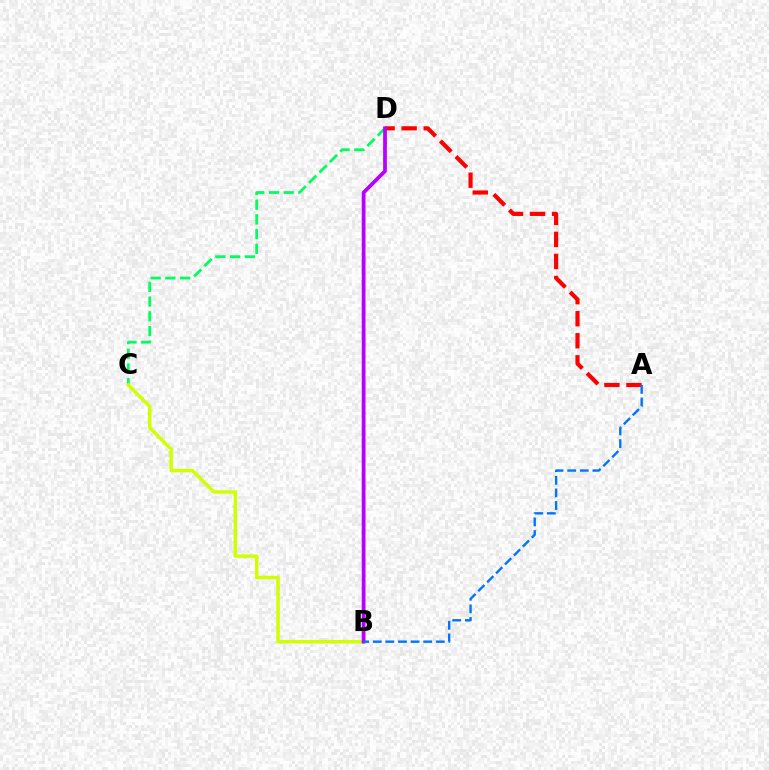{('C', 'D'): [{'color': '#00ff5c', 'line_style': 'dashed', 'thickness': 2.0}], ('B', 'C'): [{'color': '#d1ff00', 'line_style': 'solid', 'thickness': 2.47}], ('A', 'D'): [{'color': '#ff0000', 'line_style': 'dashed', 'thickness': 2.99}], ('B', 'D'): [{'color': '#b900ff', 'line_style': 'solid', 'thickness': 2.71}], ('A', 'B'): [{'color': '#0074ff', 'line_style': 'dashed', 'thickness': 1.71}]}